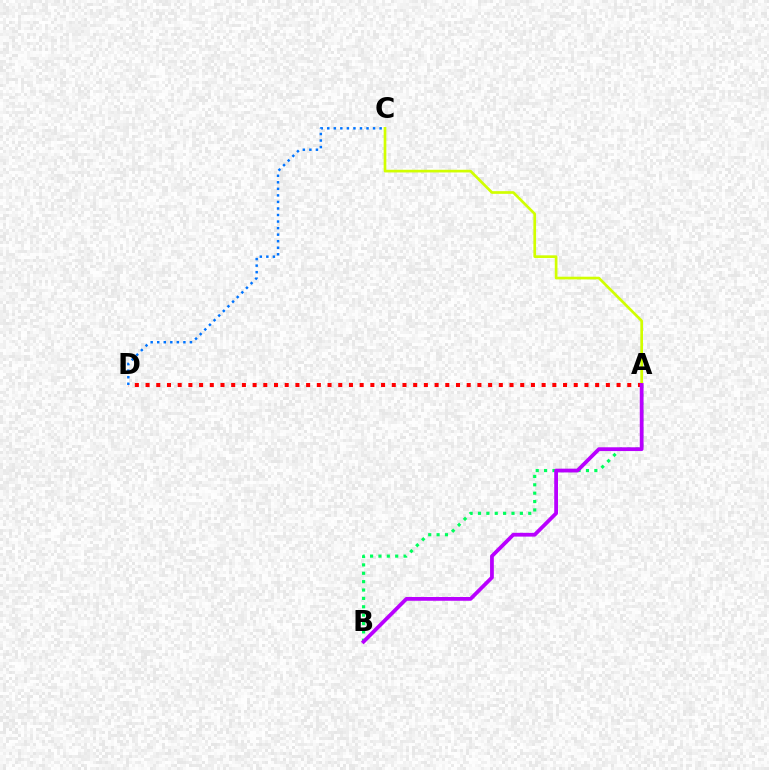{('A', 'C'): [{'color': '#d1ff00', 'line_style': 'solid', 'thickness': 1.93}], ('A', 'B'): [{'color': '#00ff5c', 'line_style': 'dotted', 'thickness': 2.28}, {'color': '#b900ff', 'line_style': 'solid', 'thickness': 2.71}], ('A', 'D'): [{'color': '#ff0000', 'line_style': 'dotted', 'thickness': 2.91}], ('C', 'D'): [{'color': '#0074ff', 'line_style': 'dotted', 'thickness': 1.78}]}